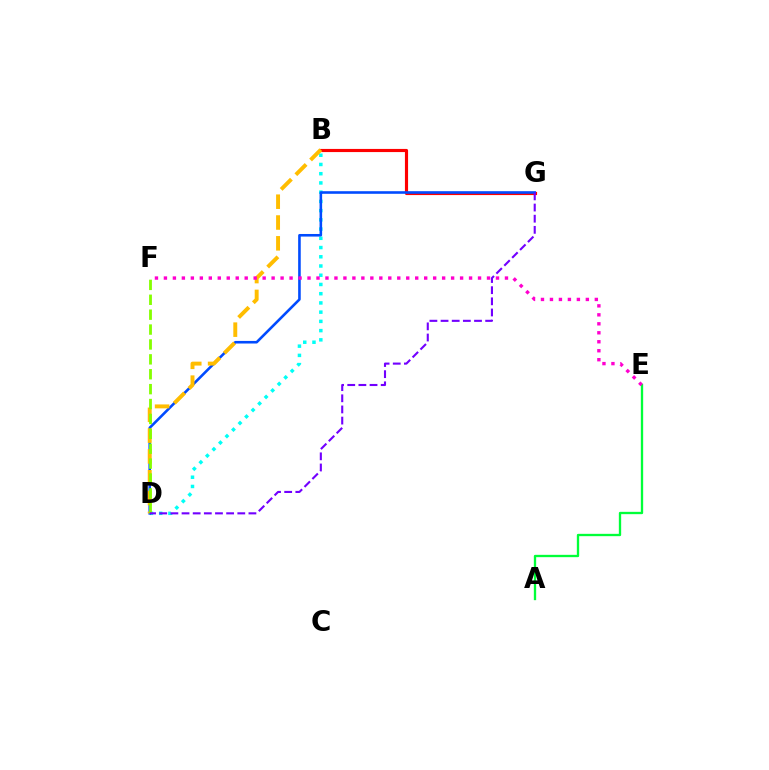{('B', 'G'): [{'color': '#ff0000', 'line_style': 'solid', 'thickness': 2.26}], ('B', 'D'): [{'color': '#00fff6', 'line_style': 'dotted', 'thickness': 2.51}, {'color': '#ffbd00', 'line_style': 'dashed', 'thickness': 2.83}], ('D', 'G'): [{'color': '#004bff', 'line_style': 'solid', 'thickness': 1.87}, {'color': '#7200ff', 'line_style': 'dashed', 'thickness': 1.51}], ('A', 'E'): [{'color': '#00ff39', 'line_style': 'solid', 'thickness': 1.67}], ('D', 'F'): [{'color': '#84ff00', 'line_style': 'dashed', 'thickness': 2.02}], ('E', 'F'): [{'color': '#ff00cf', 'line_style': 'dotted', 'thickness': 2.44}]}